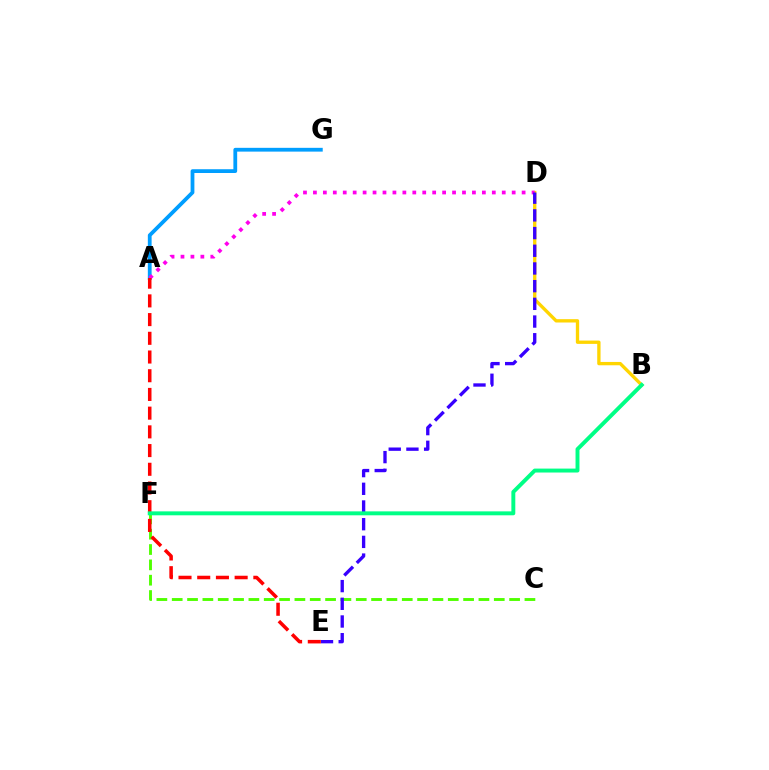{('B', 'D'): [{'color': '#ffd500', 'line_style': 'solid', 'thickness': 2.4}], ('C', 'F'): [{'color': '#4fff00', 'line_style': 'dashed', 'thickness': 2.08}], ('A', 'G'): [{'color': '#009eff', 'line_style': 'solid', 'thickness': 2.72}], ('A', 'D'): [{'color': '#ff00ed', 'line_style': 'dotted', 'thickness': 2.7}], ('D', 'E'): [{'color': '#3700ff', 'line_style': 'dashed', 'thickness': 2.4}], ('A', 'E'): [{'color': '#ff0000', 'line_style': 'dashed', 'thickness': 2.54}], ('B', 'F'): [{'color': '#00ff86', 'line_style': 'solid', 'thickness': 2.83}]}